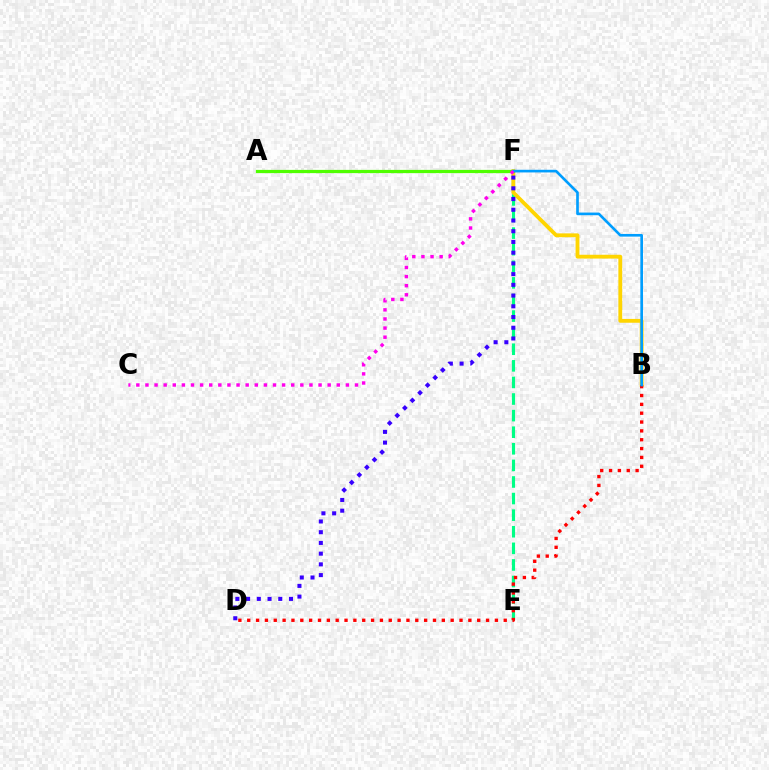{('E', 'F'): [{'color': '#00ff86', 'line_style': 'dashed', 'thickness': 2.25}], ('B', 'F'): [{'color': '#ffd500', 'line_style': 'solid', 'thickness': 2.75}, {'color': '#009eff', 'line_style': 'solid', 'thickness': 1.91}], ('B', 'D'): [{'color': '#ff0000', 'line_style': 'dotted', 'thickness': 2.4}], ('A', 'F'): [{'color': '#4fff00', 'line_style': 'solid', 'thickness': 2.33}], ('D', 'F'): [{'color': '#3700ff', 'line_style': 'dotted', 'thickness': 2.91}], ('C', 'F'): [{'color': '#ff00ed', 'line_style': 'dotted', 'thickness': 2.48}]}